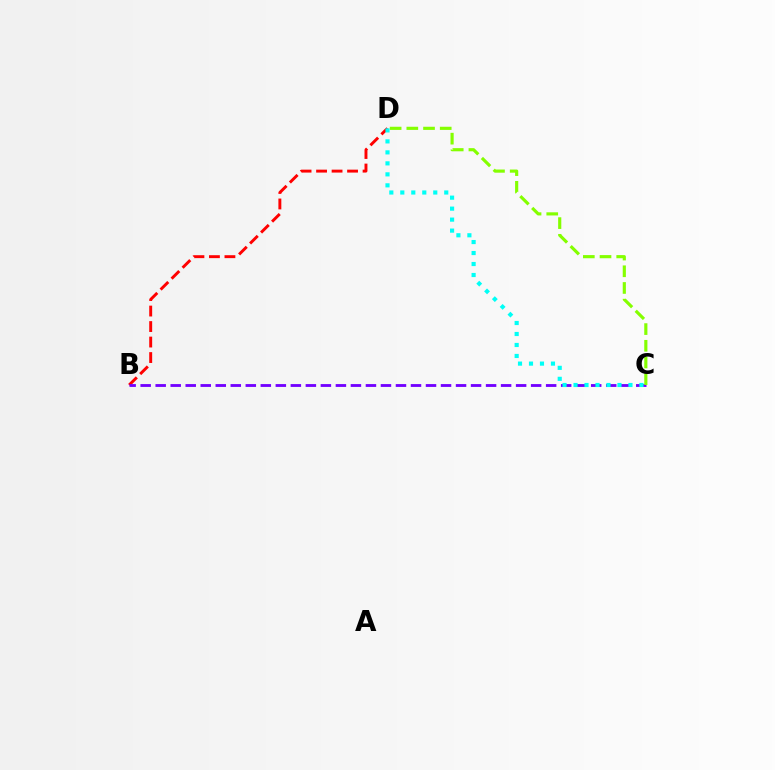{('B', 'D'): [{'color': '#ff0000', 'line_style': 'dashed', 'thickness': 2.11}], ('B', 'C'): [{'color': '#7200ff', 'line_style': 'dashed', 'thickness': 2.04}], ('C', 'D'): [{'color': '#84ff00', 'line_style': 'dashed', 'thickness': 2.27}, {'color': '#00fff6', 'line_style': 'dotted', 'thickness': 2.98}]}